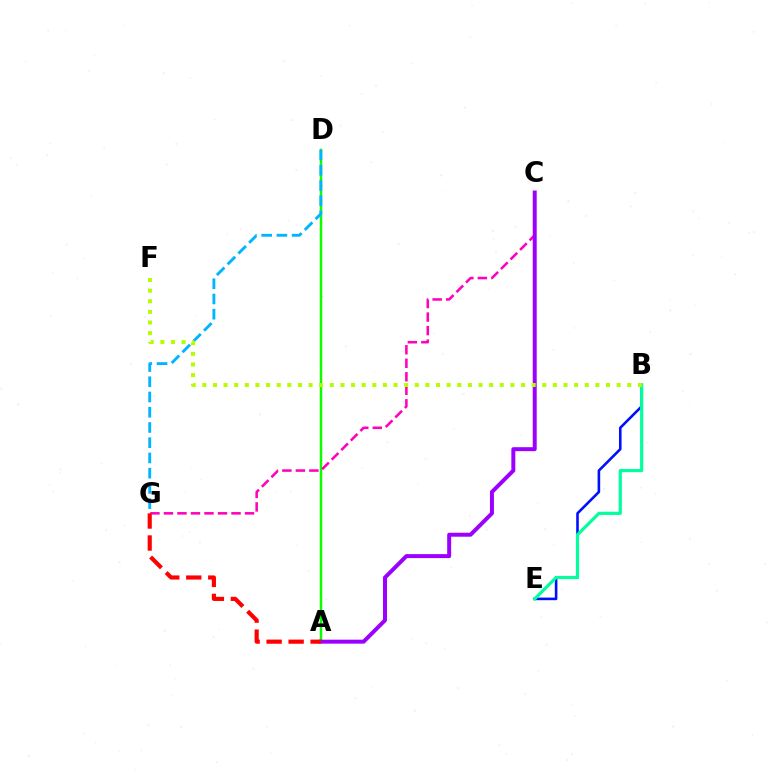{('A', 'D'): [{'color': '#ffa500', 'line_style': 'solid', 'thickness': 1.55}, {'color': '#08ff00', 'line_style': 'solid', 'thickness': 1.73}], ('B', 'E'): [{'color': '#0010ff', 'line_style': 'solid', 'thickness': 1.87}, {'color': '#00ff9d', 'line_style': 'solid', 'thickness': 2.28}], ('C', 'G'): [{'color': '#ff00bd', 'line_style': 'dashed', 'thickness': 1.84}], ('A', 'C'): [{'color': '#9b00ff', 'line_style': 'solid', 'thickness': 2.86}], ('A', 'G'): [{'color': '#ff0000', 'line_style': 'dashed', 'thickness': 2.99}], ('D', 'G'): [{'color': '#00b5ff', 'line_style': 'dashed', 'thickness': 2.07}], ('B', 'F'): [{'color': '#b3ff00', 'line_style': 'dotted', 'thickness': 2.89}]}